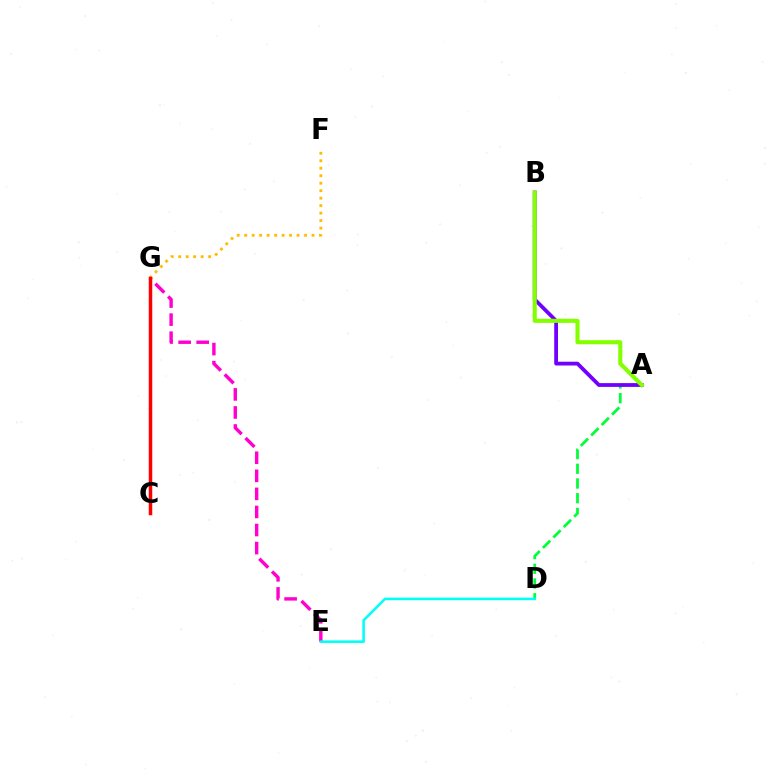{('C', 'G'): [{'color': '#004bff', 'line_style': 'dashed', 'thickness': 2.11}, {'color': '#ff0000', 'line_style': 'solid', 'thickness': 2.51}], ('A', 'D'): [{'color': '#00ff39', 'line_style': 'dashed', 'thickness': 2.0}], ('E', 'G'): [{'color': '#ff00cf', 'line_style': 'dashed', 'thickness': 2.45}], ('D', 'E'): [{'color': '#00fff6', 'line_style': 'solid', 'thickness': 1.84}], ('A', 'B'): [{'color': '#7200ff', 'line_style': 'solid', 'thickness': 2.72}, {'color': '#84ff00', 'line_style': 'solid', 'thickness': 2.95}], ('F', 'G'): [{'color': '#ffbd00', 'line_style': 'dotted', 'thickness': 2.03}]}